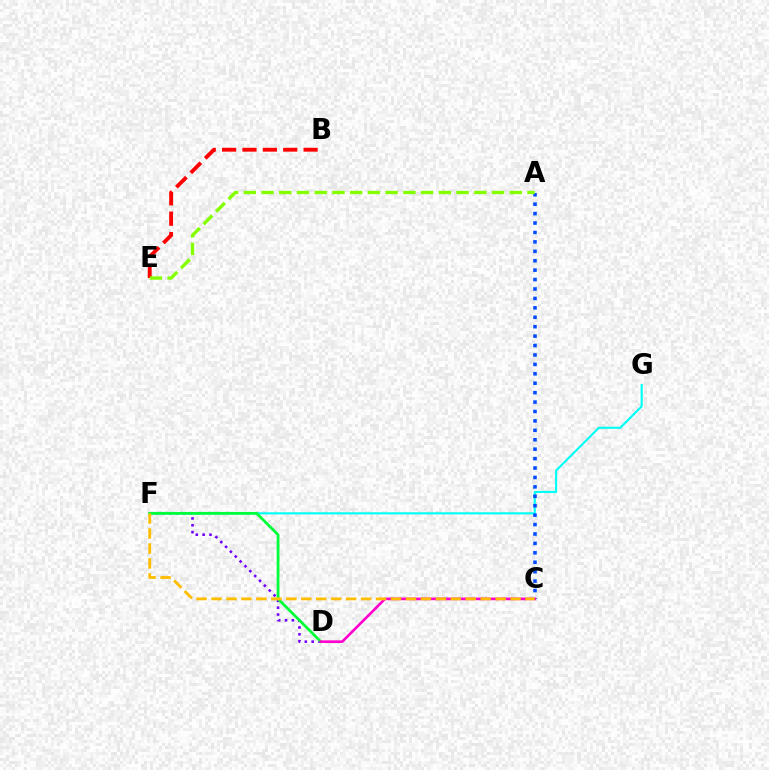{('B', 'E'): [{'color': '#ff0000', 'line_style': 'dashed', 'thickness': 2.77}], ('D', 'F'): [{'color': '#7200ff', 'line_style': 'dotted', 'thickness': 1.86}, {'color': '#00ff39', 'line_style': 'solid', 'thickness': 2.01}], ('F', 'G'): [{'color': '#00fff6', 'line_style': 'solid', 'thickness': 1.54}], ('A', 'C'): [{'color': '#004bff', 'line_style': 'dotted', 'thickness': 2.56}], ('C', 'D'): [{'color': '#ff00cf', 'line_style': 'solid', 'thickness': 1.89}], ('A', 'E'): [{'color': '#84ff00', 'line_style': 'dashed', 'thickness': 2.41}], ('C', 'F'): [{'color': '#ffbd00', 'line_style': 'dashed', 'thickness': 2.03}]}